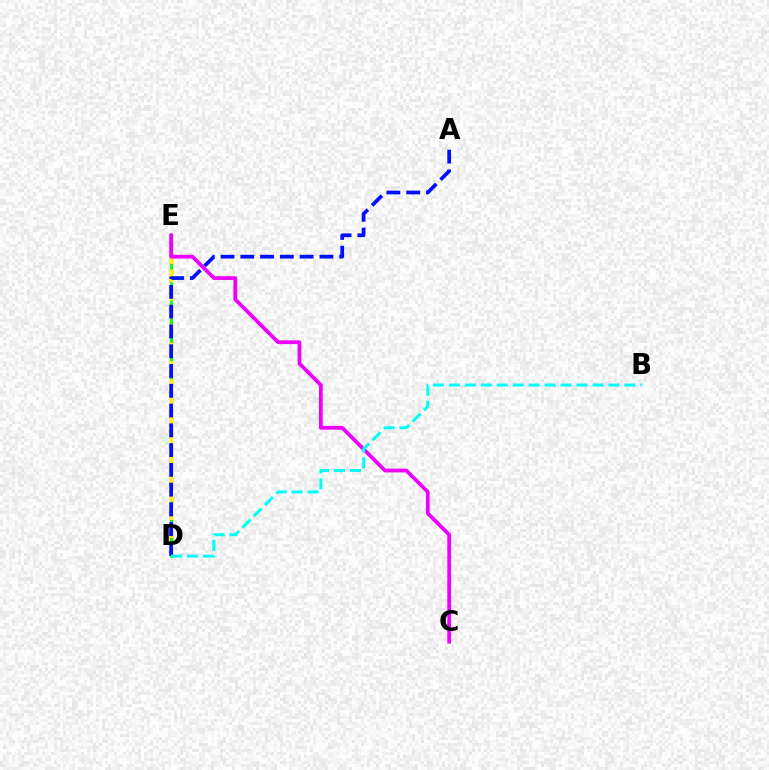{('D', 'E'): [{'color': '#ff0000', 'line_style': 'dashed', 'thickness': 2.35}, {'color': '#08ff00', 'line_style': 'solid', 'thickness': 2.06}, {'color': '#fcf500', 'line_style': 'dashed', 'thickness': 2.48}], ('C', 'E'): [{'color': '#ee00ff', 'line_style': 'solid', 'thickness': 2.7}], ('A', 'D'): [{'color': '#0010ff', 'line_style': 'dashed', 'thickness': 2.69}], ('B', 'D'): [{'color': '#00fff6', 'line_style': 'dashed', 'thickness': 2.17}]}